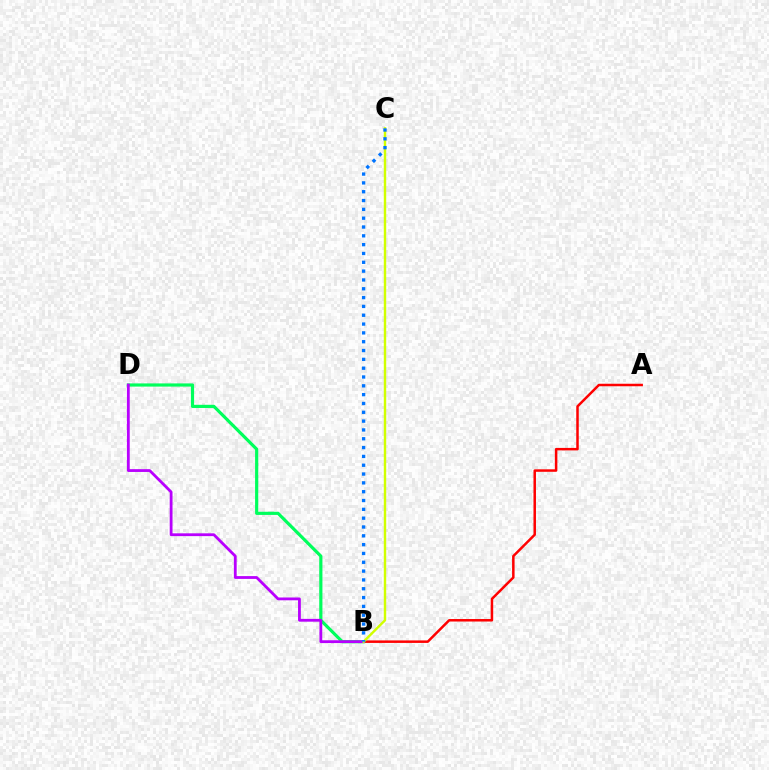{('A', 'B'): [{'color': '#ff0000', 'line_style': 'solid', 'thickness': 1.8}], ('B', 'D'): [{'color': '#00ff5c', 'line_style': 'solid', 'thickness': 2.29}, {'color': '#b900ff', 'line_style': 'solid', 'thickness': 2.02}], ('B', 'C'): [{'color': '#d1ff00', 'line_style': 'solid', 'thickness': 1.74}, {'color': '#0074ff', 'line_style': 'dotted', 'thickness': 2.4}]}